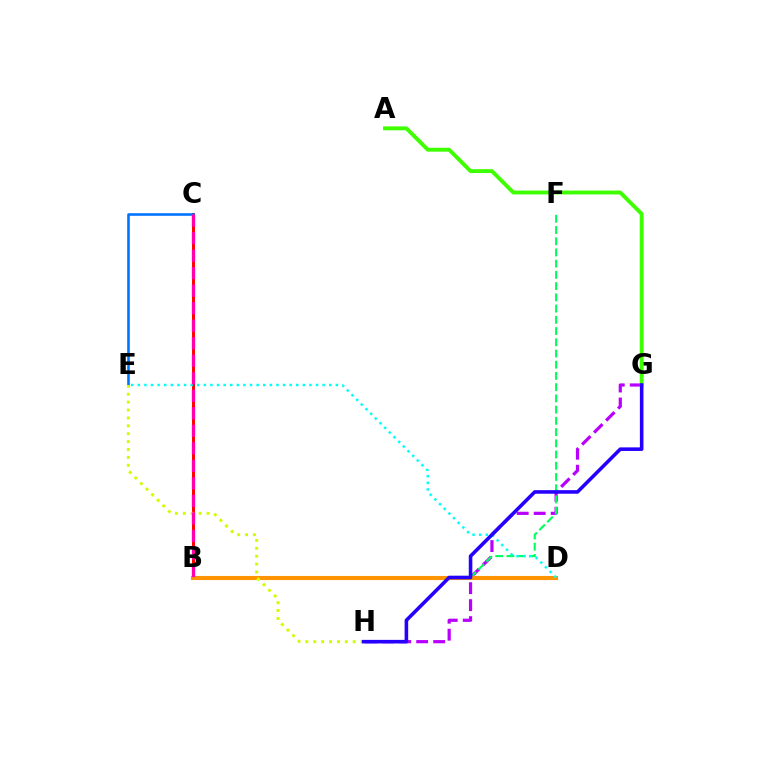{('B', 'C'): [{'color': '#ff0000', 'line_style': 'solid', 'thickness': 2.14}, {'color': '#ff00ac', 'line_style': 'dashed', 'thickness': 2.38}], ('G', 'H'): [{'color': '#b900ff', 'line_style': 'dashed', 'thickness': 2.31}, {'color': '#2500ff', 'line_style': 'solid', 'thickness': 2.58}], ('F', 'H'): [{'color': '#00ff5c', 'line_style': 'dashed', 'thickness': 1.53}], ('B', 'D'): [{'color': '#ff9400', 'line_style': 'solid', 'thickness': 2.95}], ('D', 'E'): [{'color': '#00fff6', 'line_style': 'dotted', 'thickness': 1.79}], ('C', 'E'): [{'color': '#0074ff', 'line_style': 'solid', 'thickness': 1.88}], ('E', 'H'): [{'color': '#d1ff00', 'line_style': 'dotted', 'thickness': 2.15}], ('A', 'G'): [{'color': '#3dff00', 'line_style': 'solid', 'thickness': 2.79}]}